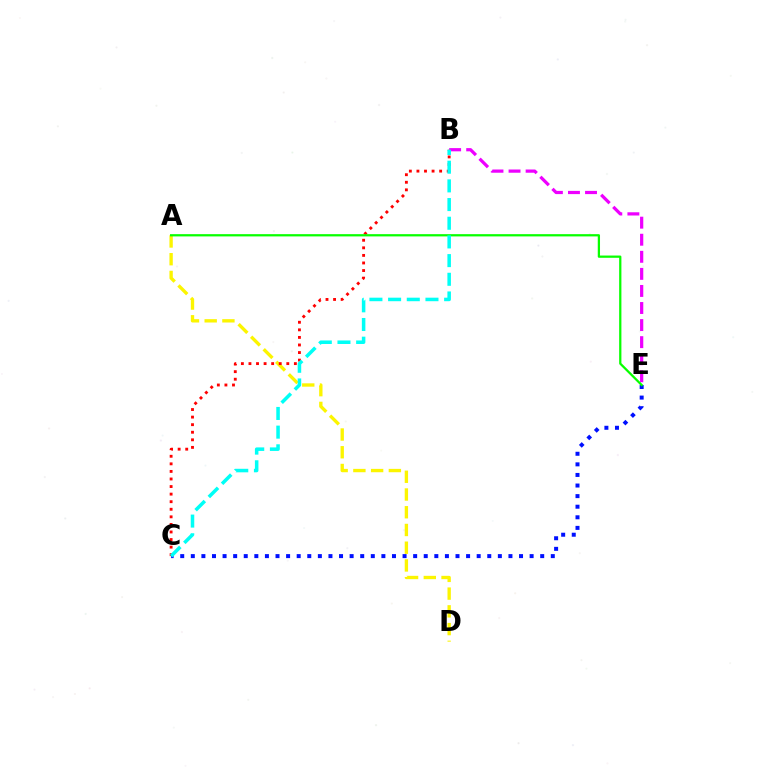{('A', 'D'): [{'color': '#fcf500', 'line_style': 'dashed', 'thickness': 2.41}], ('B', 'C'): [{'color': '#ff0000', 'line_style': 'dotted', 'thickness': 2.06}, {'color': '#00fff6', 'line_style': 'dashed', 'thickness': 2.54}], ('B', 'E'): [{'color': '#ee00ff', 'line_style': 'dashed', 'thickness': 2.32}], ('C', 'E'): [{'color': '#0010ff', 'line_style': 'dotted', 'thickness': 2.88}], ('A', 'E'): [{'color': '#08ff00', 'line_style': 'solid', 'thickness': 1.62}]}